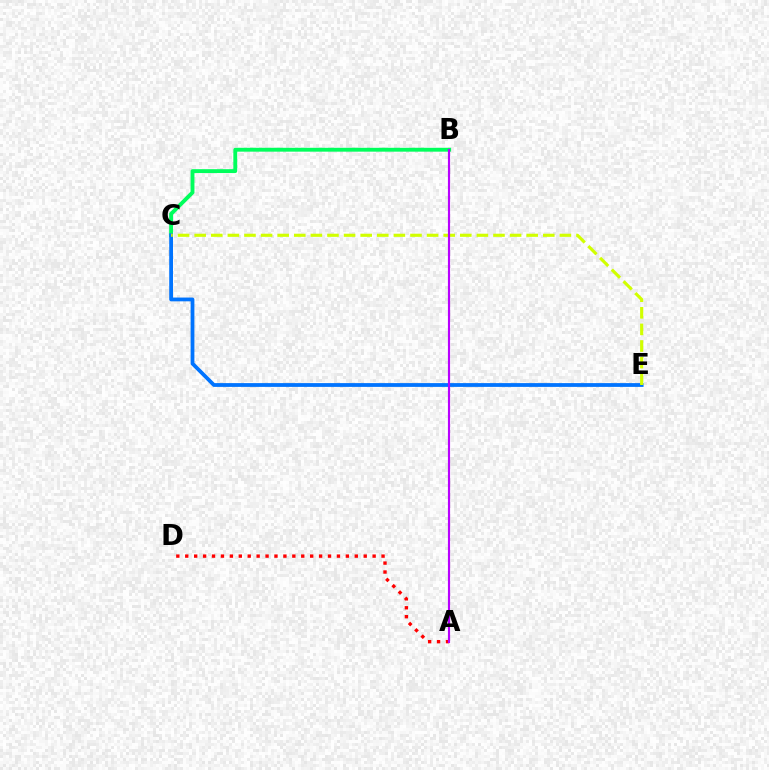{('B', 'C'): [{'color': '#00ff5c', 'line_style': 'solid', 'thickness': 2.79}], ('A', 'D'): [{'color': '#ff0000', 'line_style': 'dotted', 'thickness': 2.42}], ('C', 'E'): [{'color': '#0074ff', 'line_style': 'solid', 'thickness': 2.72}, {'color': '#d1ff00', 'line_style': 'dashed', 'thickness': 2.26}], ('A', 'B'): [{'color': '#b900ff', 'line_style': 'solid', 'thickness': 1.55}]}